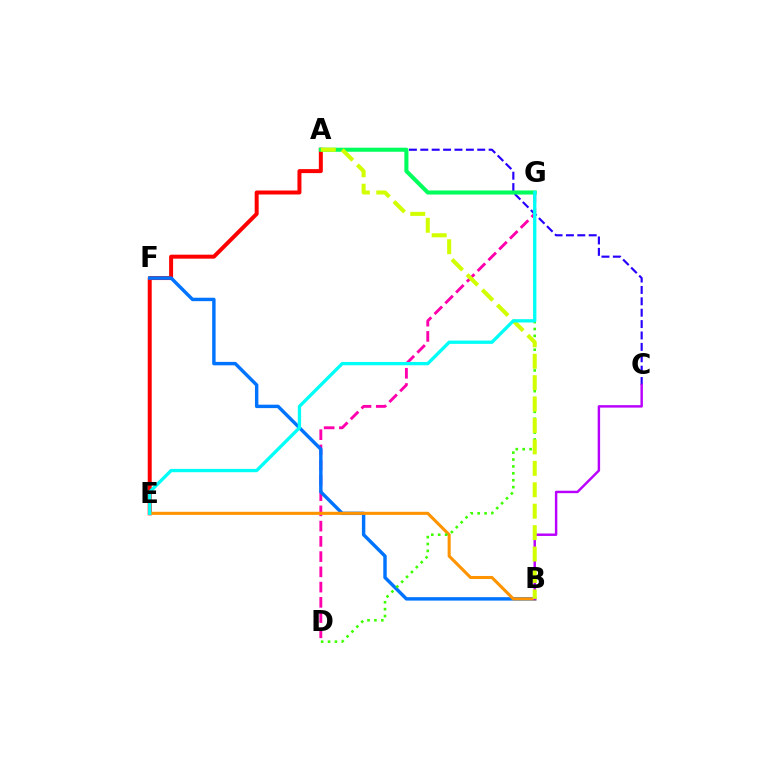{('D', 'G'): [{'color': '#ff00ac', 'line_style': 'dashed', 'thickness': 2.07}, {'color': '#3dff00', 'line_style': 'dotted', 'thickness': 1.88}], ('A', 'C'): [{'color': '#2500ff', 'line_style': 'dashed', 'thickness': 1.55}], ('A', 'E'): [{'color': '#ff0000', 'line_style': 'solid', 'thickness': 2.87}], ('A', 'G'): [{'color': '#00ff5c', 'line_style': 'solid', 'thickness': 2.92}], ('B', 'F'): [{'color': '#0074ff', 'line_style': 'solid', 'thickness': 2.47}], ('B', 'E'): [{'color': '#ff9400', 'line_style': 'solid', 'thickness': 2.21}], ('B', 'C'): [{'color': '#b900ff', 'line_style': 'solid', 'thickness': 1.76}], ('A', 'B'): [{'color': '#d1ff00', 'line_style': 'dashed', 'thickness': 2.91}], ('E', 'G'): [{'color': '#00fff6', 'line_style': 'solid', 'thickness': 2.38}]}